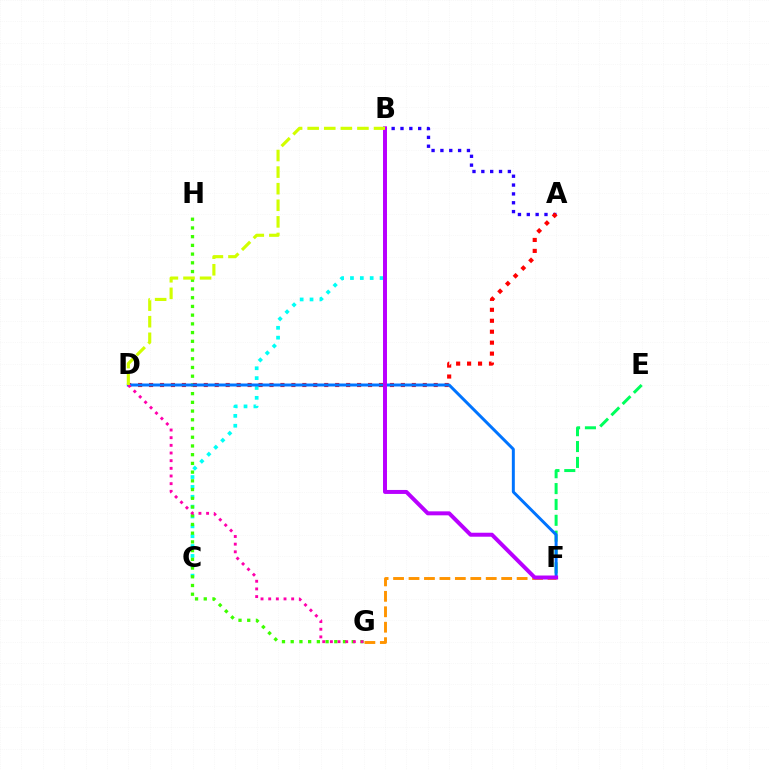{('E', 'F'): [{'color': '#00ff5c', 'line_style': 'dashed', 'thickness': 2.15}], ('B', 'C'): [{'color': '#00fff6', 'line_style': 'dotted', 'thickness': 2.68}], ('G', 'H'): [{'color': '#3dff00', 'line_style': 'dotted', 'thickness': 2.37}], ('A', 'B'): [{'color': '#2500ff', 'line_style': 'dotted', 'thickness': 2.4}], ('A', 'D'): [{'color': '#ff0000', 'line_style': 'dotted', 'thickness': 2.97}], ('D', 'F'): [{'color': '#0074ff', 'line_style': 'solid', 'thickness': 2.14}], ('F', 'G'): [{'color': '#ff9400', 'line_style': 'dashed', 'thickness': 2.1}], ('D', 'G'): [{'color': '#ff00ac', 'line_style': 'dotted', 'thickness': 2.08}], ('B', 'F'): [{'color': '#b900ff', 'line_style': 'solid', 'thickness': 2.86}], ('B', 'D'): [{'color': '#d1ff00', 'line_style': 'dashed', 'thickness': 2.25}]}